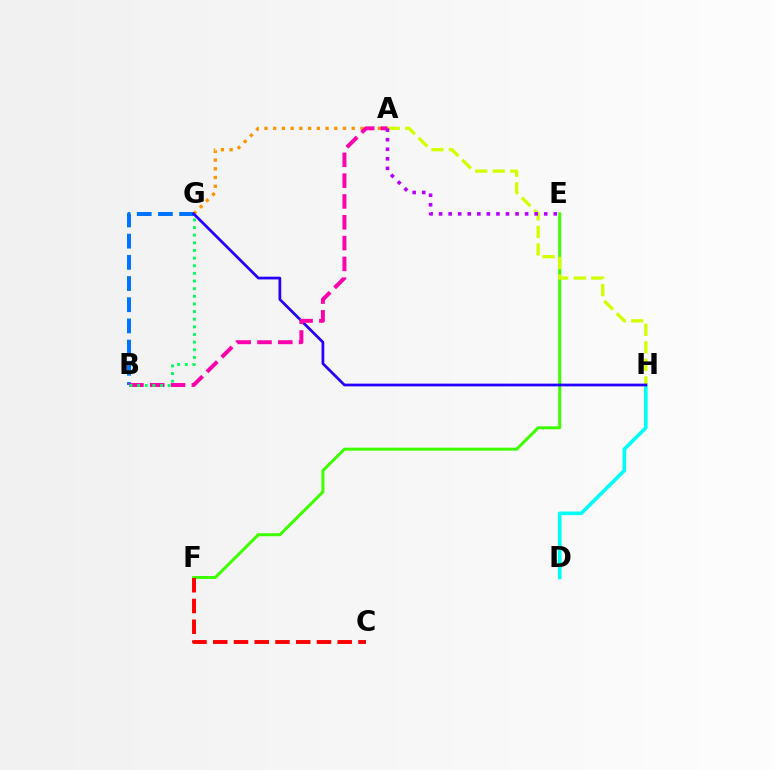{('A', 'G'): [{'color': '#ff9400', 'line_style': 'dotted', 'thickness': 2.37}], ('B', 'G'): [{'color': '#0074ff', 'line_style': 'dashed', 'thickness': 2.88}, {'color': '#00ff5c', 'line_style': 'dotted', 'thickness': 2.08}], ('D', 'H'): [{'color': '#00fff6', 'line_style': 'solid', 'thickness': 2.61}], ('E', 'F'): [{'color': '#3dff00', 'line_style': 'solid', 'thickness': 2.16}], ('A', 'H'): [{'color': '#d1ff00', 'line_style': 'dashed', 'thickness': 2.38}], ('G', 'H'): [{'color': '#2500ff', 'line_style': 'solid', 'thickness': 1.97}], ('A', 'B'): [{'color': '#ff00ac', 'line_style': 'dashed', 'thickness': 2.83}], ('A', 'E'): [{'color': '#b900ff', 'line_style': 'dotted', 'thickness': 2.6}], ('C', 'F'): [{'color': '#ff0000', 'line_style': 'dashed', 'thickness': 2.82}]}